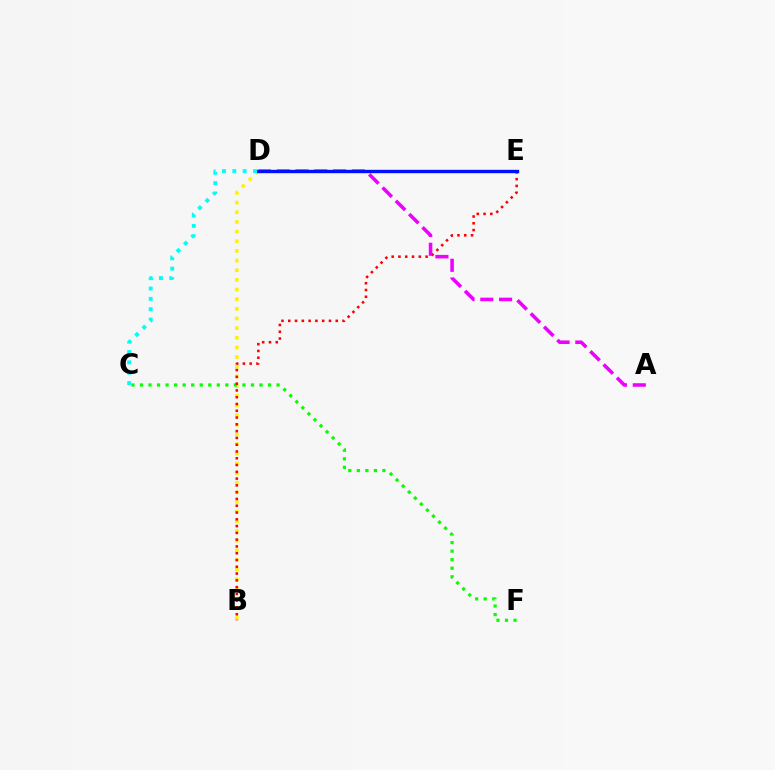{('B', 'D'): [{'color': '#fcf500', 'line_style': 'dotted', 'thickness': 2.62}], ('C', 'F'): [{'color': '#08ff00', 'line_style': 'dotted', 'thickness': 2.32}], ('B', 'E'): [{'color': '#ff0000', 'line_style': 'dotted', 'thickness': 1.84}], ('A', 'D'): [{'color': '#ee00ff', 'line_style': 'dashed', 'thickness': 2.55}], ('D', 'E'): [{'color': '#0010ff', 'line_style': 'solid', 'thickness': 2.43}], ('C', 'D'): [{'color': '#00fff6', 'line_style': 'dotted', 'thickness': 2.81}]}